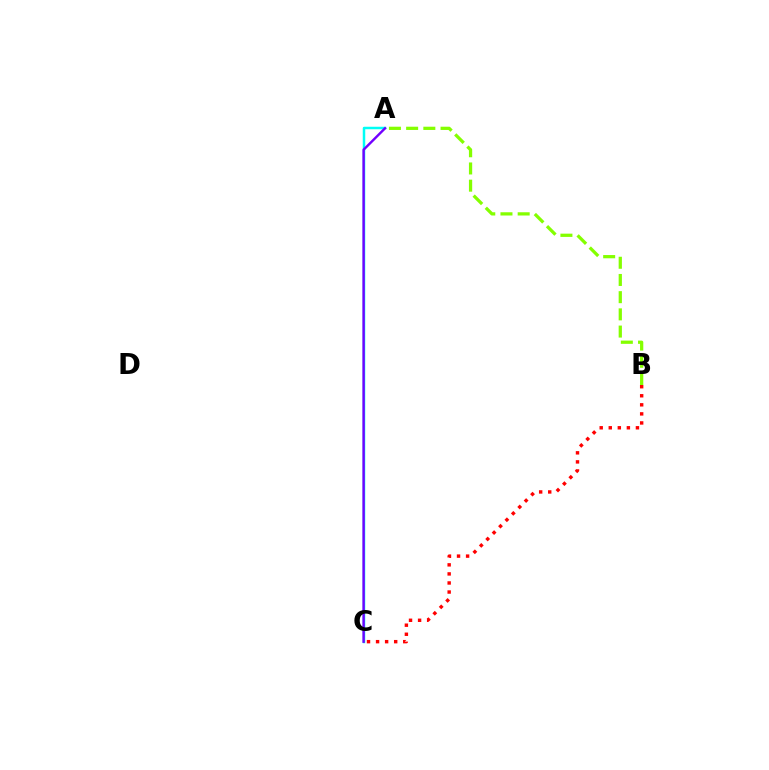{('A', 'C'): [{'color': '#00fff6', 'line_style': 'solid', 'thickness': 1.79}, {'color': '#7200ff', 'line_style': 'solid', 'thickness': 1.74}], ('A', 'B'): [{'color': '#84ff00', 'line_style': 'dashed', 'thickness': 2.34}], ('B', 'C'): [{'color': '#ff0000', 'line_style': 'dotted', 'thickness': 2.46}]}